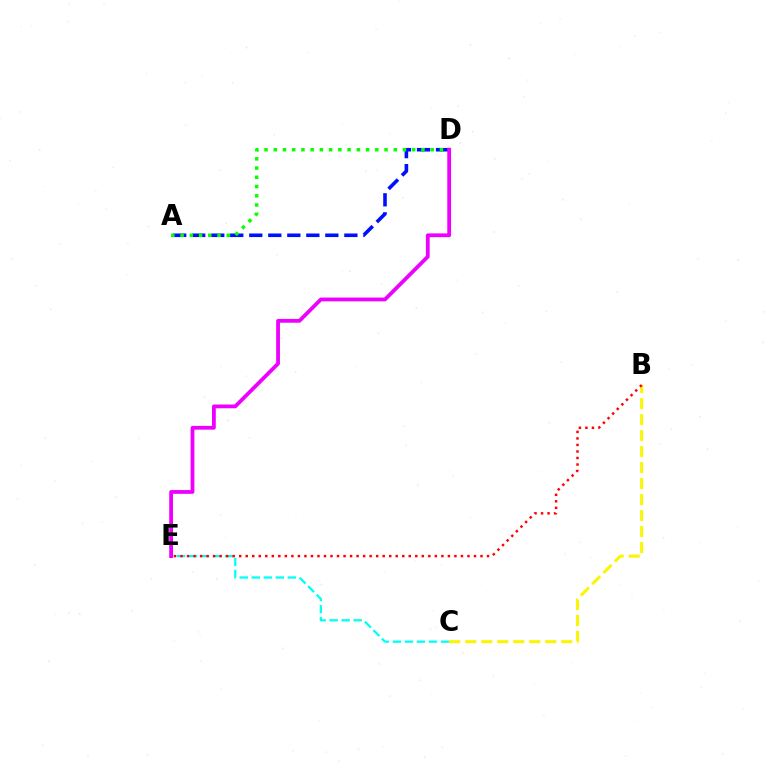{('C', 'E'): [{'color': '#00fff6', 'line_style': 'dashed', 'thickness': 1.63}], ('A', 'D'): [{'color': '#0010ff', 'line_style': 'dashed', 'thickness': 2.58}, {'color': '#08ff00', 'line_style': 'dotted', 'thickness': 2.51}], ('B', 'C'): [{'color': '#fcf500', 'line_style': 'dashed', 'thickness': 2.17}], ('B', 'E'): [{'color': '#ff0000', 'line_style': 'dotted', 'thickness': 1.77}], ('D', 'E'): [{'color': '#ee00ff', 'line_style': 'solid', 'thickness': 2.72}]}